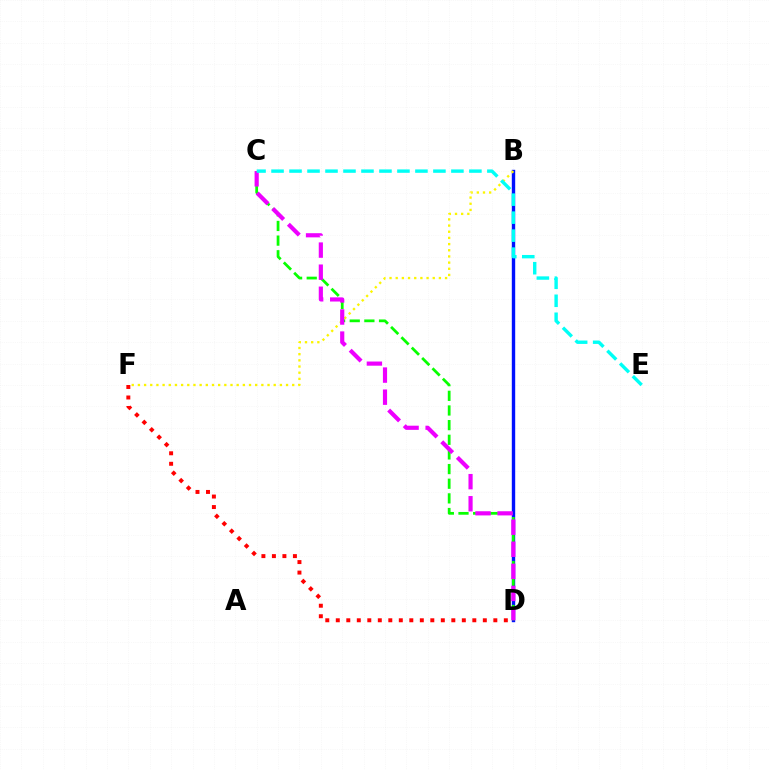{('D', 'F'): [{'color': '#ff0000', 'line_style': 'dotted', 'thickness': 2.85}], ('B', 'D'): [{'color': '#0010ff', 'line_style': 'solid', 'thickness': 2.44}], ('B', 'F'): [{'color': '#fcf500', 'line_style': 'dotted', 'thickness': 1.68}], ('C', 'D'): [{'color': '#08ff00', 'line_style': 'dashed', 'thickness': 1.99}, {'color': '#ee00ff', 'line_style': 'dashed', 'thickness': 3.0}], ('C', 'E'): [{'color': '#00fff6', 'line_style': 'dashed', 'thickness': 2.44}]}